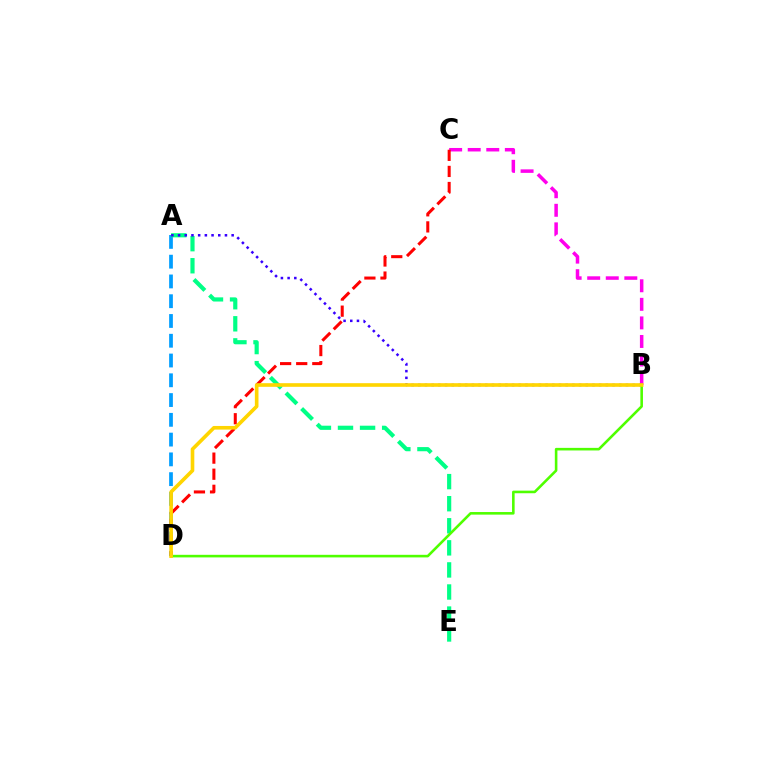{('B', 'C'): [{'color': '#ff00ed', 'line_style': 'dashed', 'thickness': 2.52}], ('A', 'D'): [{'color': '#009eff', 'line_style': 'dashed', 'thickness': 2.69}], ('A', 'E'): [{'color': '#00ff86', 'line_style': 'dashed', 'thickness': 3.0}], ('C', 'D'): [{'color': '#ff0000', 'line_style': 'dashed', 'thickness': 2.19}], ('A', 'B'): [{'color': '#3700ff', 'line_style': 'dotted', 'thickness': 1.82}], ('B', 'D'): [{'color': '#4fff00', 'line_style': 'solid', 'thickness': 1.86}, {'color': '#ffd500', 'line_style': 'solid', 'thickness': 2.61}]}